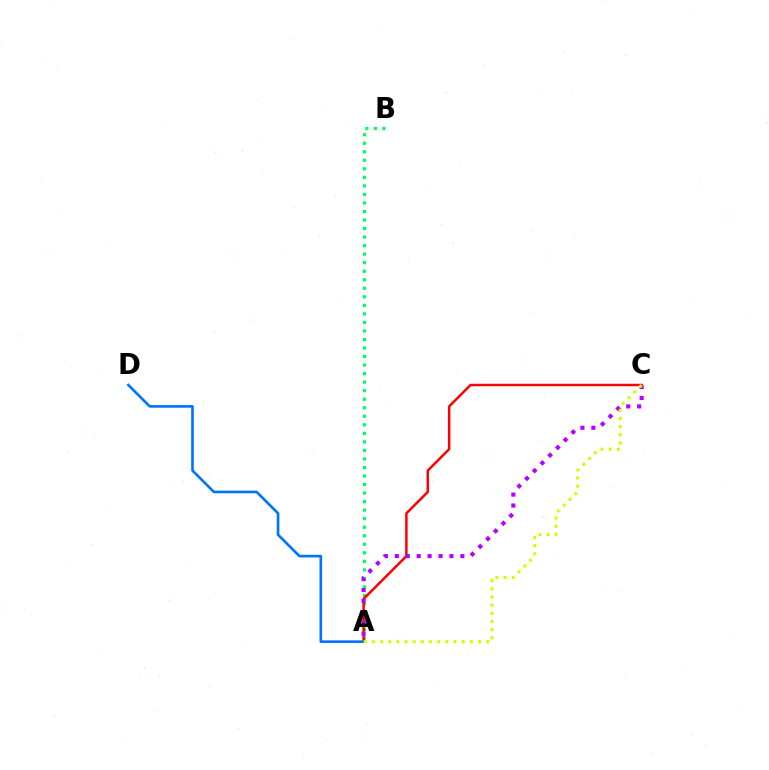{('A', 'B'): [{'color': '#00ff5c', 'line_style': 'dotted', 'thickness': 2.32}], ('A', 'C'): [{'color': '#ff0000', 'line_style': 'solid', 'thickness': 1.79}, {'color': '#b900ff', 'line_style': 'dotted', 'thickness': 2.97}, {'color': '#d1ff00', 'line_style': 'dotted', 'thickness': 2.22}], ('A', 'D'): [{'color': '#0074ff', 'line_style': 'solid', 'thickness': 1.9}]}